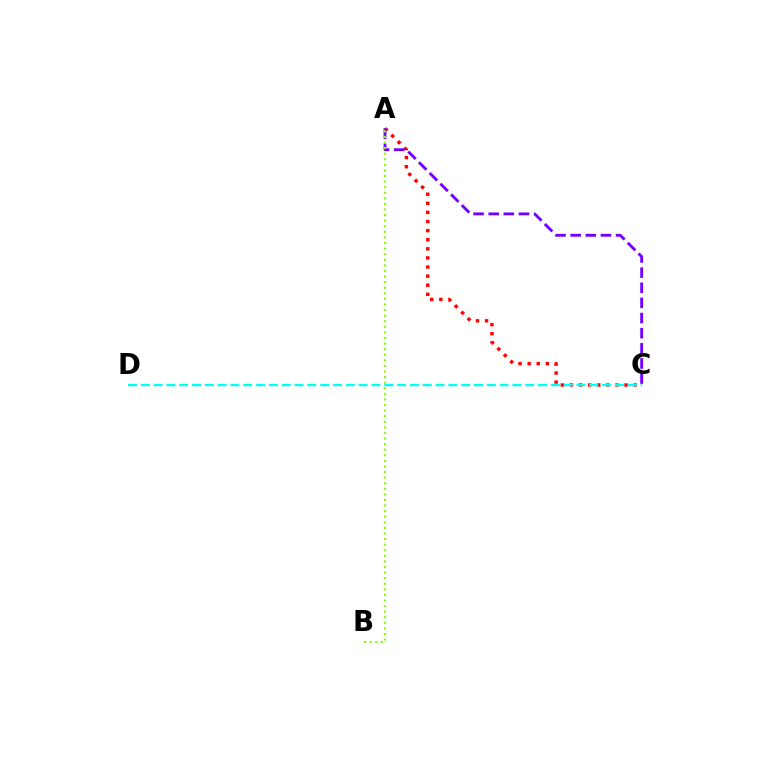{('A', 'C'): [{'color': '#ff0000', 'line_style': 'dotted', 'thickness': 2.47}, {'color': '#7200ff', 'line_style': 'dashed', 'thickness': 2.06}], ('C', 'D'): [{'color': '#00fff6', 'line_style': 'dashed', 'thickness': 1.74}], ('A', 'B'): [{'color': '#84ff00', 'line_style': 'dotted', 'thickness': 1.52}]}